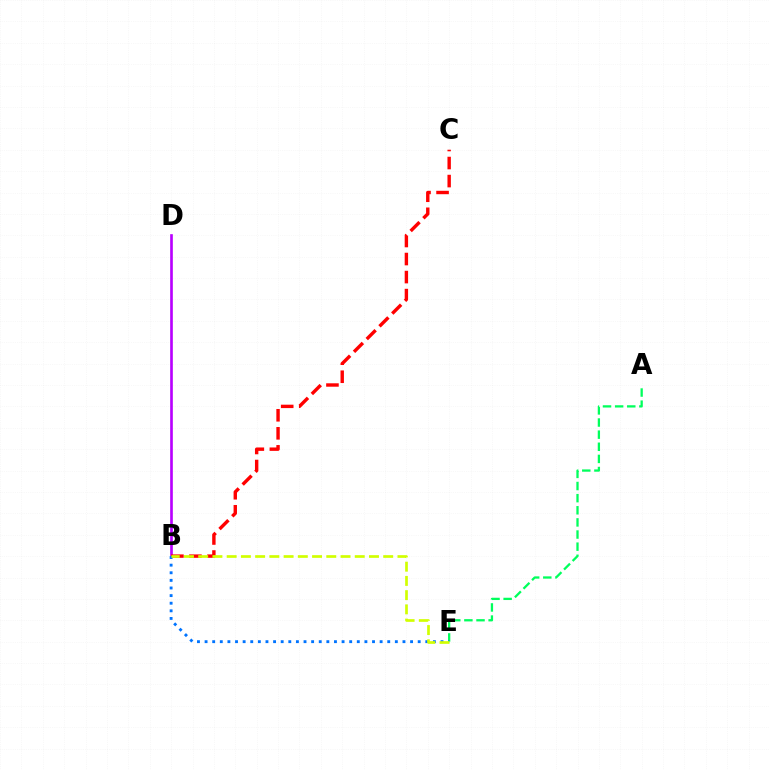{('A', 'E'): [{'color': '#00ff5c', 'line_style': 'dashed', 'thickness': 1.65}], ('B', 'D'): [{'color': '#b900ff', 'line_style': 'solid', 'thickness': 1.91}], ('B', 'C'): [{'color': '#ff0000', 'line_style': 'dashed', 'thickness': 2.45}], ('B', 'E'): [{'color': '#0074ff', 'line_style': 'dotted', 'thickness': 2.07}, {'color': '#d1ff00', 'line_style': 'dashed', 'thickness': 1.93}]}